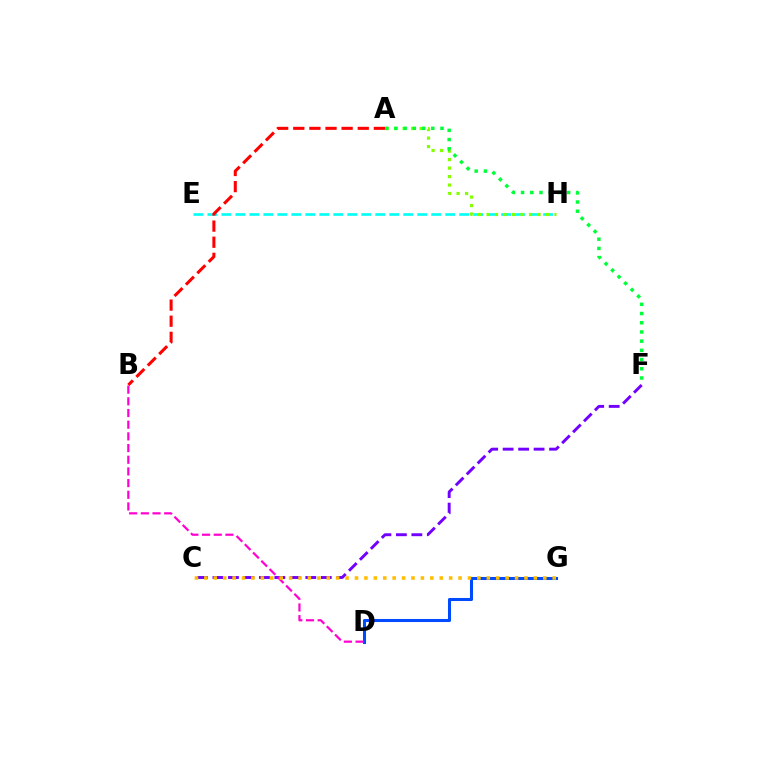{('E', 'H'): [{'color': '#00fff6', 'line_style': 'dashed', 'thickness': 1.9}], ('C', 'F'): [{'color': '#7200ff', 'line_style': 'dashed', 'thickness': 2.1}], ('D', 'G'): [{'color': '#004bff', 'line_style': 'solid', 'thickness': 2.19}], ('A', 'H'): [{'color': '#84ff00', 'line_style': 'dotted', 'thickness': 2.31}], ('A', 'B'): [{'color': '#ff0000', 'line_style': 'dashed', 'thickness': 2.19}], ('A', 'F'): [{'color': '#00ff39', 'line_style': 'dotted', 'thickness': 2.5}], ('B', 'D'): [{'color': '#ff00cf', 'line_style': 'dashed', 'thickness': 1.59}], ('C', 'G'): [{'color': '#ffbd00', 'line_style': 'dotted', 'thickness': 2.56}]}